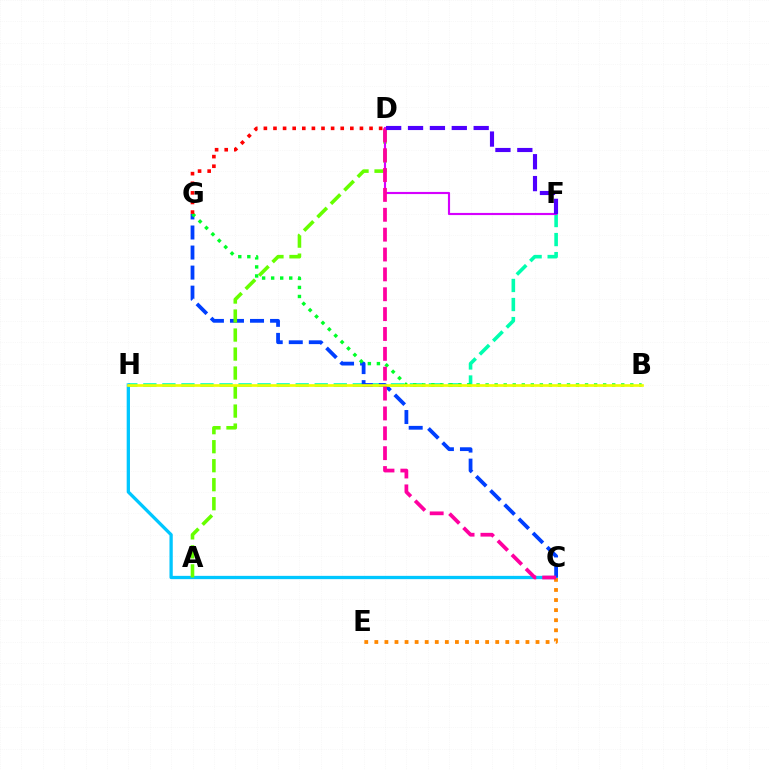{('F', 'H'): [{'color': '#00ffaf', 'line_style': 'dashed', 'thickness': 2.59}], ('C', 'H'): [{'color': '#00c7ff', 'line_style': 'solid', 'thickness': 2.37}], ('C', 'E'): [{'color': '#ff8800', 'line_style': 'dotted', 'thickness': 2.74}], ('C', 'G'): [{'color': '#003fff', 'line_style': 'dashed', 'thickness': 2.72}], ('A', 'D'): [{'color': '#66ff00', 'line_style': 'dashed', 'thickness': 2.58}], ('B', 'G'): [{'color': '#00ff27', 'line_style': 'dotted', 'thickness': 2.46}], ('D', 'F'): [{'color': '#d600ff', 'line_style': 'solid', 'thickness': 1.55}, {'color': '#4f00ff', 'line_style': 'dashed', 'thickness': 2.97}], ('B', 'H'): [{'color': '#eeff00', 'line_style': 'solid', 'thickness': 1.92}], ('C', 'D'): [{'color': '#ff00a0', 'line_style': 'dashed', 'thickness': 2.7}], ('D', 'G'): [{'color': '#ff0000', 'line_style': 'dotted', 'thickness': 2.61}]}